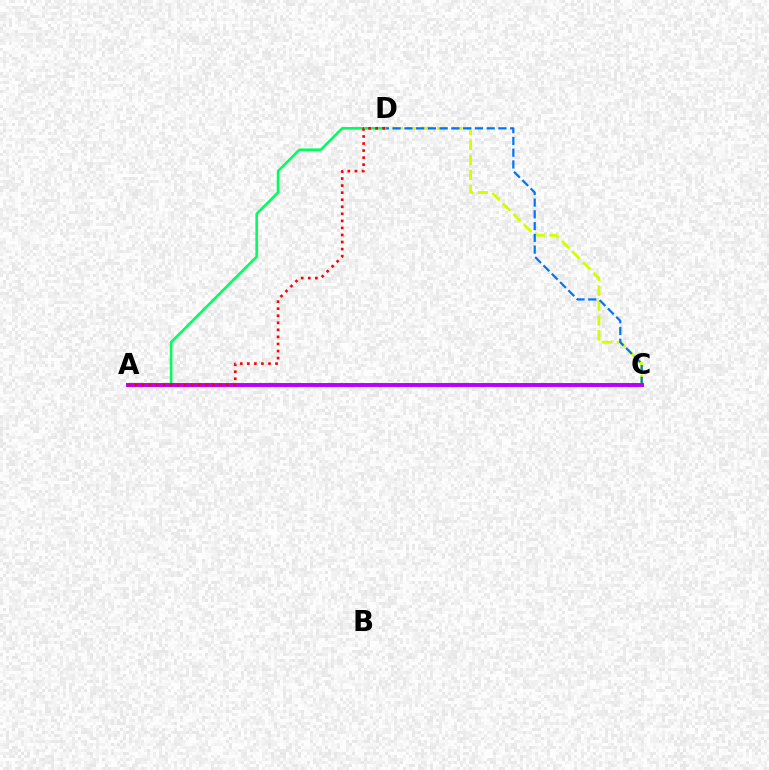{('C', 'D'): [{'color': '#d1ff00', 'line_style': 'dashed', 'thickness': 2.03}, {'color': '#0074ff', 'line_style': 'dashed', 'thickness': 1.6}], ('A', 'D'): [{'color': '#00ff5c', 'line_style': 'solid', 'thickness': 1.87}, {'color': '#ff0000', 'line_style': 'dotted', 'thickness': 1.92}], ('A', 'C'): [{'color': '#b900ff', 'line_style': 'solid', 'thickness': 2.83}]}